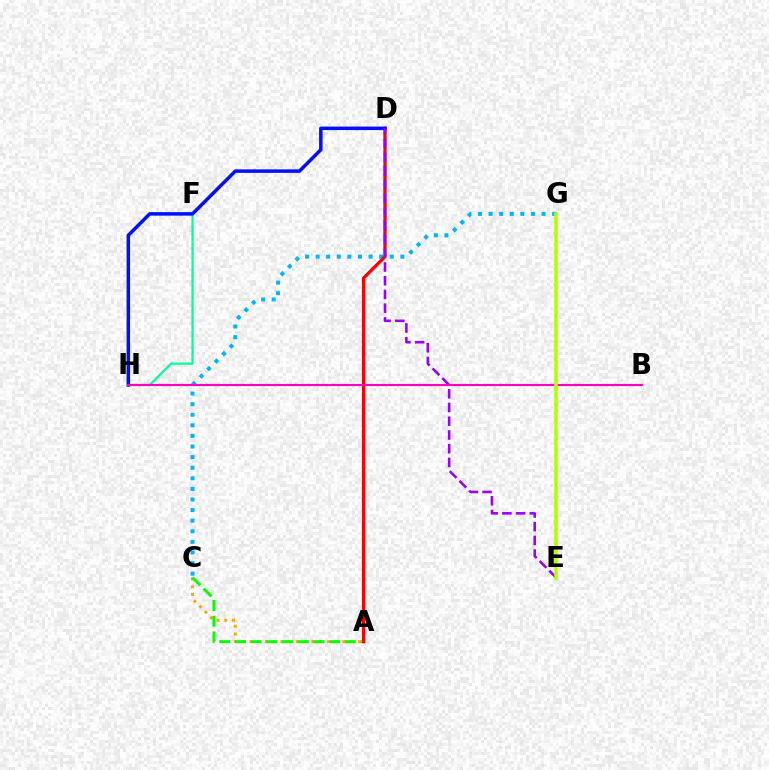{('A', 'C'): [{'color': '#ffa500', 'line_style': 'dotted', 'thickness': 2.11}, {'color': '#08ff00', 'line_style': 'dashed', 'thickness': 2.13}], ('C', 'G'): [{'color': '#00b5ff', 'line_style': 'dotted', 'thickness': 2.88}], ('F', 'H'): [{'color': '#00ff9d', 'line_style': 'solid', 'thickness': 1.61}], ('A', 'D'): [{'color': '#ff0000', 'line_style': 'solid', 'thickness': 2.38}], ('D', 'H'): [{'color': '#0010ff', 'line_style': 'solid', 'thickness': 2.52}], ('D', 'E'): [{'color': '#9b00ff', 'line_style': 'dashed', 'thickness': 1.86}], ('B', 'H'): [{'color': '#ff00bd', 'line_style': 'solid', 'thickness': 1.52}], ('E', 'G'): [{'color': '#b3ff00', 'line_style': 'solid', 'thickness': 2.55}]}